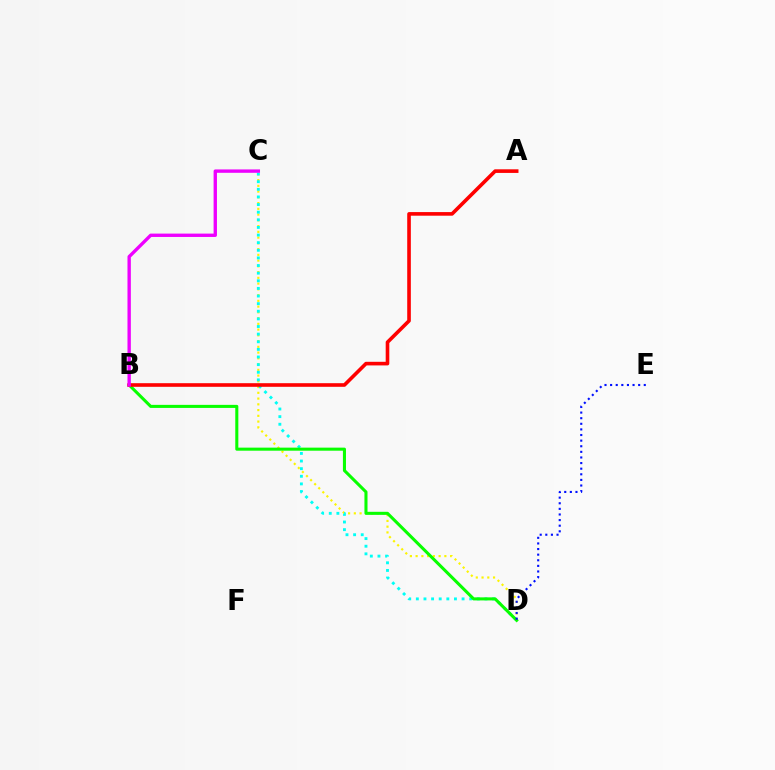{('C', 'D'): [{'color': '#fcf500', 'line_style': 'dotted', 'thickness': 1.56}, {'color': '#00fff6', 'line_style': 'dotted', 'thickness': 2.07}], ('B', 'D'): [{'color': '#08ff00', 'line_style': 'solid', 'thickness': 2.2}], ('D', 'E'): [{'color': '#0010ff', 'line_style': 'dotted', 'thickness': 1.52}], ('A', 'B'): [{'color': '#ff0000', 'line_style': 'solid', 'thickness': 2.6}], ('B', 'C'): [{'color': '#ee00ff', 'line_style': 'solid', 'thickness': 2.42}]}